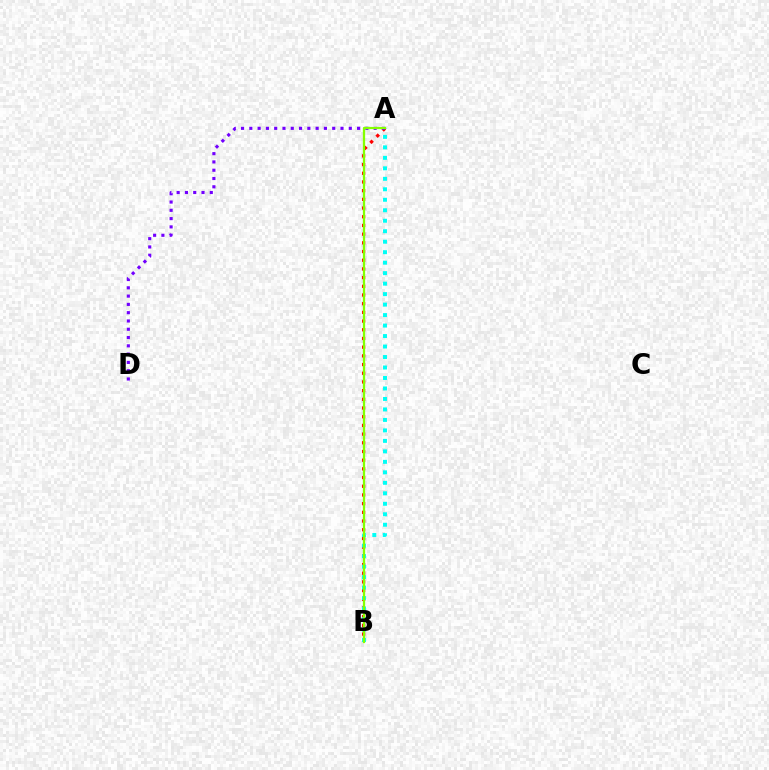{('A', 'B'): [{'color': '#ff0000', 'line_style': 'dotted', 'thickness': 2.36}, {'color': '#00fff6', 'line_style': 'dotted', 'thickness': 2.85}, {'color': '#84ff00', 'line_style': 'solid', 'thickness': 1.64}], ('A', 'D'): [{'color': '#7200ff', 'line_style': 'dotted', 'thickness': 2.25}]}